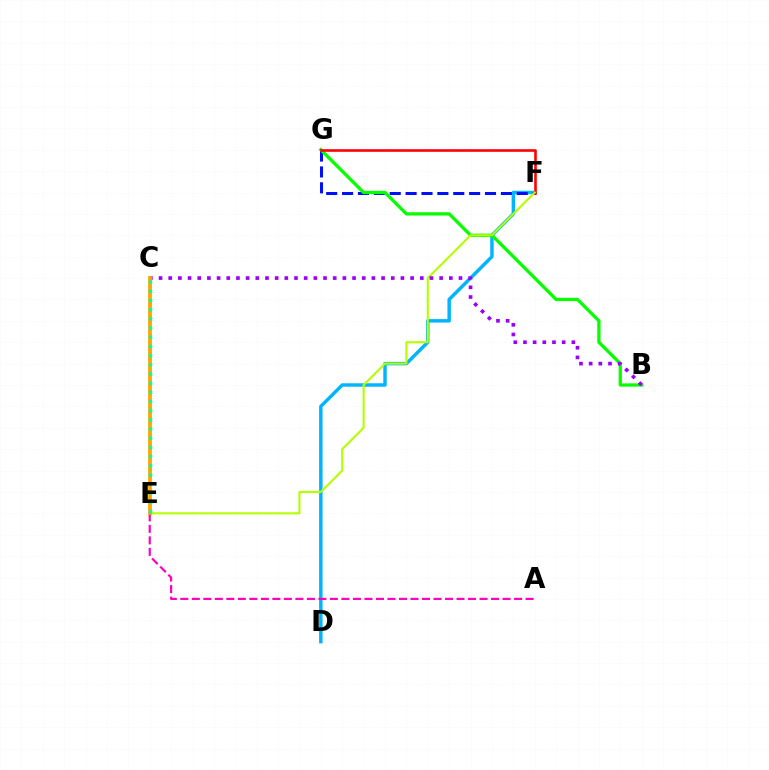{('D', 'F'): [{'color': '#00b5ff', 'line_style': 'solid', 'thickness': 2.48}], ('F', 'G'): [{'color': '#0010ff', 'line_style': 'dashed', 'thickness': 2.16}, {'color': '#ff0000', 'line_style': 'solid', 'thickness': 1.88}], ('B', 'G'): [{'color': '#08ff00', 'line_style': 'solid', 'thickness': 2.36}], ('E', 'F'): [{'color': '#b3ff00', 'line_style': 'solid', 'thickness': 1.51}], ('B', 'C'): [{'color': '#9b00ff', 'line_style': 'dotted', 'thickness': 2.63}], ('A', 'E'): [{'color': '#ff00bd', 'line_style': 'dashed', 'thickness': 1.56}], ('C', 'E'): [{'color': '#ffa500', 'line_style': 'solid', 'thickness': 2.7}, {'color': '#00ff9d', 'line_style': 'dotted', 'thickness': 2.5}]}